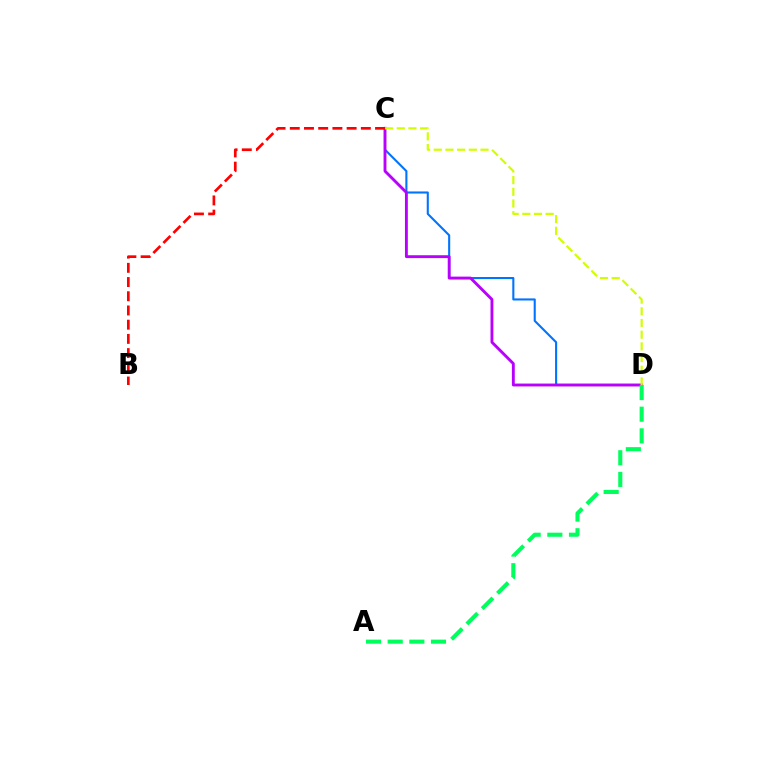{('C', 'D'): [{'color': '#0074ff', 'line_style': 'solid', 'thickness': 1.51}, {'color': '#b900ff', 'line_style': 'solid', 'thickness': 2.07}, {'color': '#d1ff00', 'line_style': 'dashed', 'thickness': 1.59}], ('B', 'C'): [{'color': '#ff0000', 'line_style': 'dashed', 'thickness': 1.93}], ('A', 'D'): [{'color': '#00ff5c', 'line_style': 'dashed', 'thickness': 2.94}]}